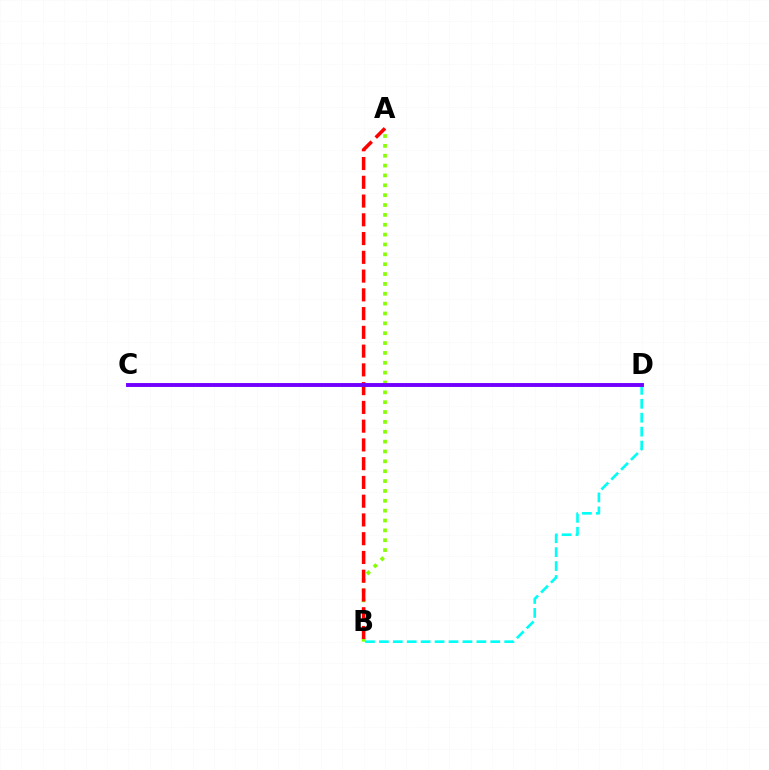{('A', 'B'): [{'color': '#84ff00', 'line_style': 'dotted', 'thickness': 2.68}, {'color': '#ff0000', 'line_style': 'dashed', 'thickness': 2.55}], ('B', 'D'): [{'color': '#00fff6', 'line_style': 'dashed', 'thickness': 1.89}], ('C', 'D'): [{'color': '#7200ff', 'line_style': 'solid', 'thickness': 2.81}]}